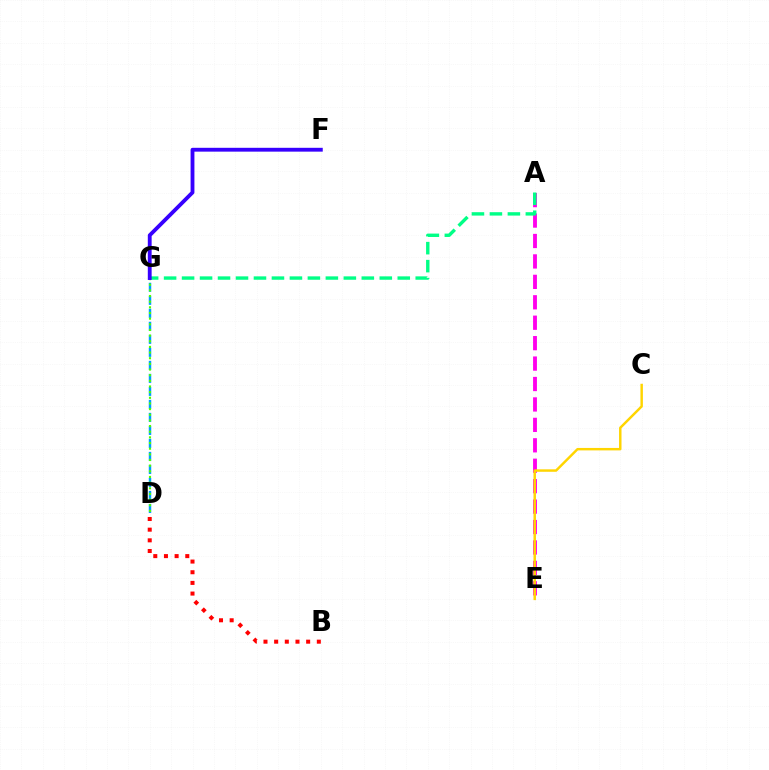{('D', 'G'): [{'color': '#009eff', 'line_style': 'dashed', 'thickness': 1.77}, {'color': '#4fff00', 'line_style': 'dotted', 'thickness': 1.54}], ('A', 'E'): [{'color': '#ff00ed', 'line_style': 'dashed', 'thickness': 2.78}], ('A', 'G'): [{'color': '#00ff86', 'line_style': 'dashed', 'thickness': 2.44}], ('C', 'E'): [{'color': '#ffd500', 'line_style': 'solid', 'thickness': 1.77}], ('F', 'G'): [{'color': '#3700ff', 'line_style': 'solid', 'thickness': 2.76}], ('B', 'D'): [{'color': '#ff0000', 'line_style': 'dotted', 'thickness': 2.9}]}